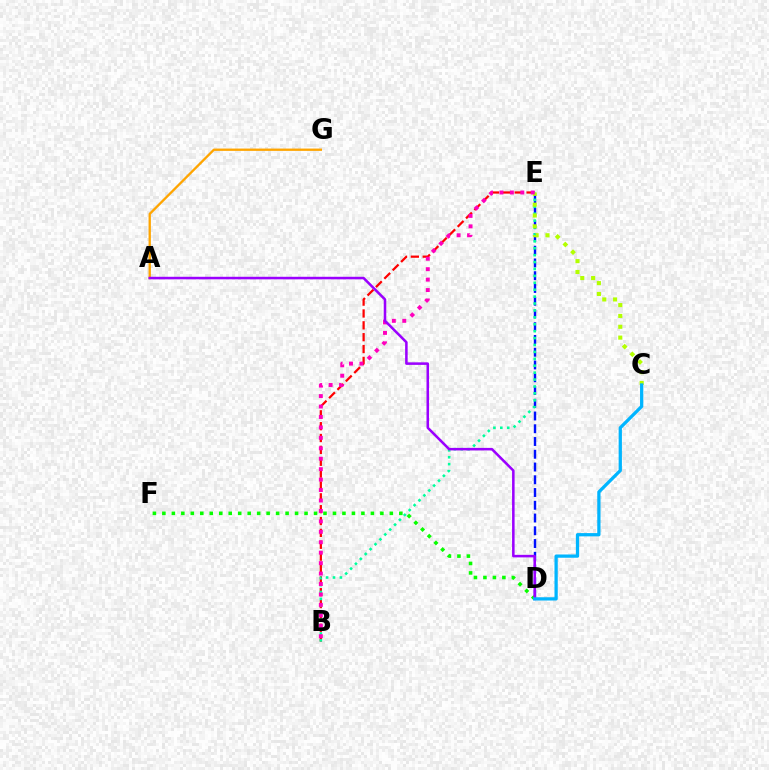{('D', 'E'): [{'color': '#0010ff', 'line_style': 'dashed', 'thickness': 1.73}], ('A', 'G'): [{'color': '#ffa500', 'line_style': 'solid', 'thickness': 1.67}], ('B', 'E'): [{'color': '#ff0000', 'line_style': 'dashed', 'thickness': 1.61}, {'color': '#00ff9d', 'line_style': 'dotted', 'thickness': 1.88}, {'color': '#ff00bd', 'line_style': 'dotted', 'thickness': 2.84}], ('C', 'E'): [{'color': '#b3ff00', 'line_style': 'dotted', 'thickness': 2.95}], ('D', 'F'): [{'color': '#08ff00', 'line_style': 'dotted', 'thickness': 2.58}], ('A', 'D'): [{'color': '#9b00ff', 'line_style': 'solid', 'thickness': 1.83}], ('C', 'D'): [{'color': '#00b5ff', 'line_style': 'solid', 'thickness': 2.35}]}